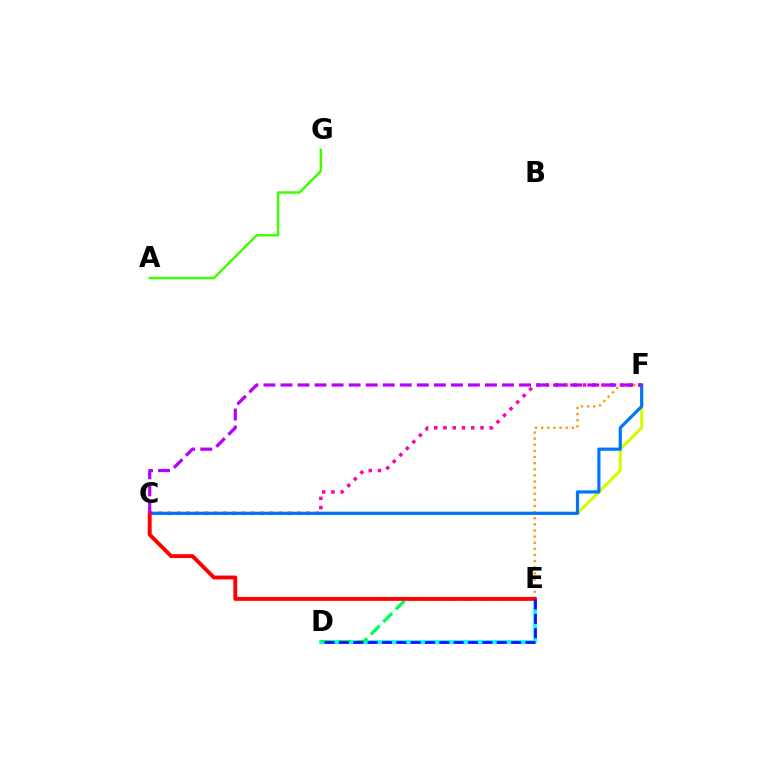{('D', 'E'): [{'color': '#00fff6', 'line_style': 'solid', 'thickness': 2.7}, {'color': '#00ff5c', 'line_style': 'dashed', 'thickness': 2.4}, {'color': '#2500ff', 'line_style': 'dashed', 'thickness': 1.95}], ('E', 'F'): [{'color': '#ff9400', 'line_style': 'dotted', 'thickness': 1.66}], ('C', 'F'): [{'color': '#d1ff00', 'line_style': 'solid', 'thickness': 2.22}, {'color': '#ff00ac', 'line_style': 'dotted', 'thickness': 2.51}, {'color': '#0074ff', 'line_style': 'solid', 'thickness': 2.29}, {'color': '#b900ff', 'line_style': 'dashed', 'thickness': 2.32}], ('C', 'E'): [{'color': '#ff0000', 'line_style': 'solid', 'thickness': 2.81}], ('A', 'G'): [{'color': '#3dff00', 'line_style': 'solid', 'thickness': 1.75}]}